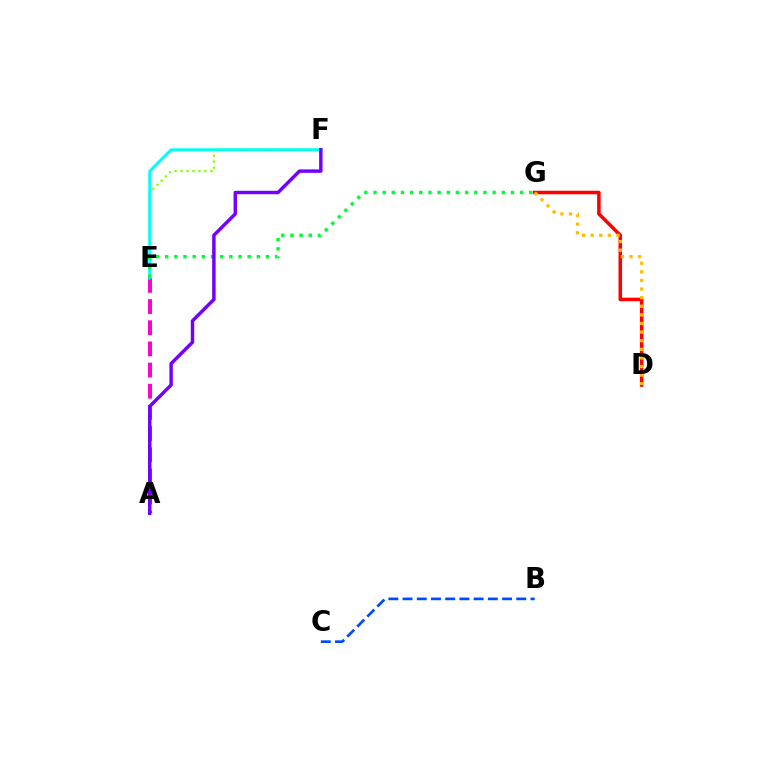{('A', 'E'): [{'color': '#ff00cf', 'line_style': 'dashed', 'thickness': 2.88}], ('D', 'G'): [{'color': '#ff0000', 'line_style': 'solid', 'thickness': 2.55}, {'color': '#ffbd00', 'line_style': 'dotted', 'thickness': 2.34}], ('E', 'F'): [{'color': '#84ff00', 'line_style': 'dotted', 'thickness': 1.62}, {'color': '#00fff6', 'line_style': 'solid', 'thickness': 2.09}], ('E', 'G'): [{'color': '#00ff39', 'line_style': 'dotted', 'thickness': 2.49}], ('B', 'C'): [{'color': '#004bff', 'line_style': 'dashed', 'thickness': 1.93}], ('A', 'F'): [{'color': '#7200ff', 'line_style': 'solid', 'thickness': 2.48}]}